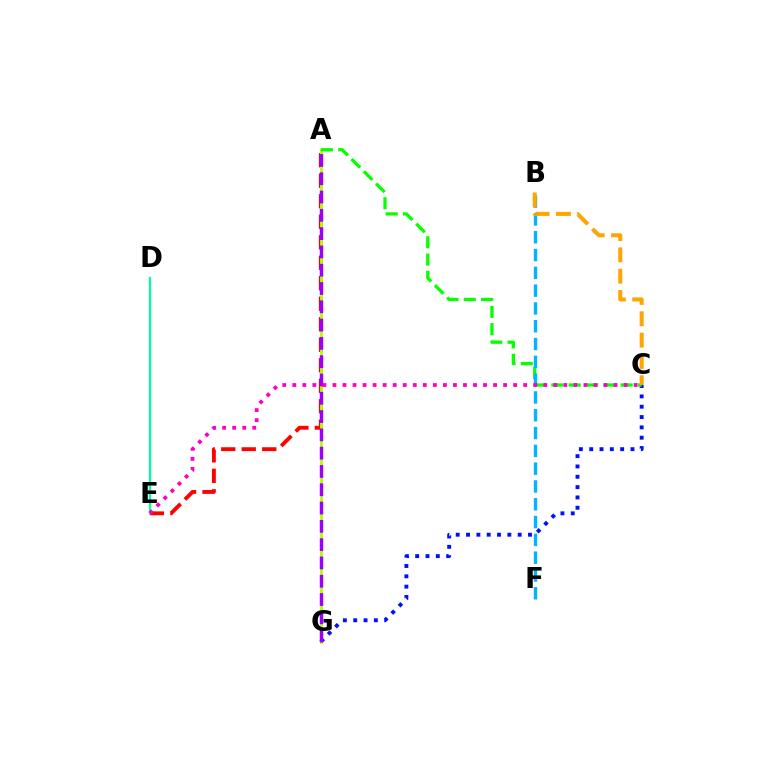{('A', 'E'): [{'color': '#ff0000', 'line_style': 'dashed', 'thickness': 2.78}], ('D', 'E'): [{'color': '#00ff9d', 'line_style': 'solid', 'thickness': 1.61}], ('C', 'G'): [{'color': '#0010ff', 'line_style': 'dotted', 'thickness': 2.81}], ('A', 'G'): [{'color': '#b3ff00', 'line_style': 'solid', 'thickness': 2.06}, {'color': '#9b00ff', 'line_style': 'dashed', 'thickness': 2.49}], ('A', 'C'): [{'color': '#08ff00', 'line_style': 'dashed', 'thickness': 2.35}], ('B', 'F'): [{'color': '#00b5ff', 'line_style': 'dashed', 'thickness': 2.42}], ('B', 'C'): [{'color': '#ffa500', 'line_style': 'dashed', 'thickness': 2.9}], ('C', 'E'): [{'color': '#ff00bd', 'line_style': 'dotted', 'thickness': 2.73}]}